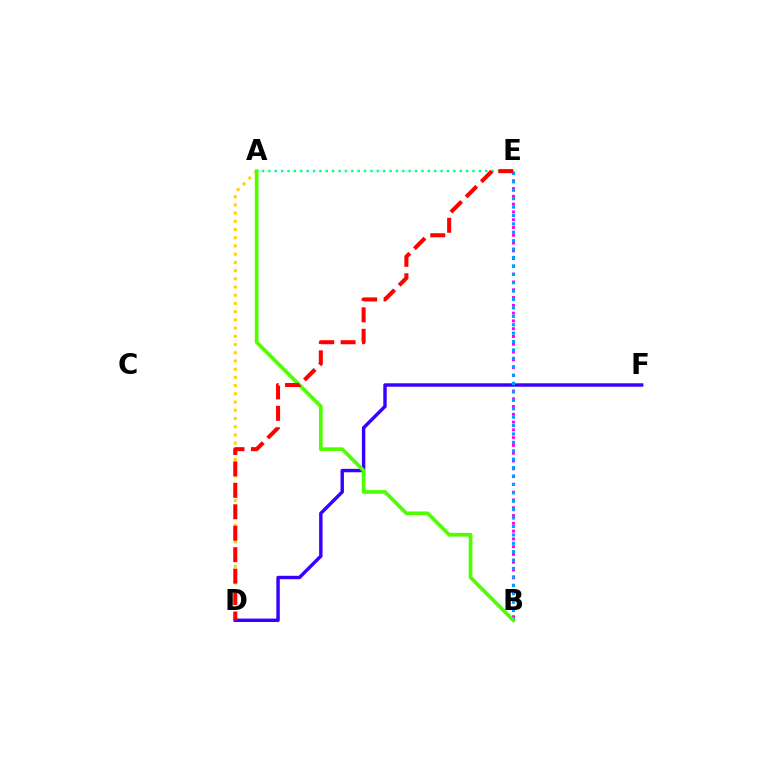{('D', 'F'): [{'color': '#3700ff', 'line_style': 'solid', 'thickness': 2.47}], ('A', 'D'): [{'color': '#ffd500', 'line_style': 'dotted', 'thickness': 2.23}], ('A', 'E'): [{'color': '#00ff86', 'line_style': 'dotted', 'thickness': 1.73}], ('B', 'E'): [{'color': '#ff00ed', 'line_style': 'dotted', 'thickness': 2.12}, {'color': '#009eff', 'line_style': 'dotted', 'thickness': 2.28}], ('A', 'B'): [{'color': '#4fff00', 'line_style': 'solid', 'thickness': 2.67}], ('D', 'E'): [{'color': '#ff0000', 'line_style': 'dashed', 'thickness': 2.91}]}